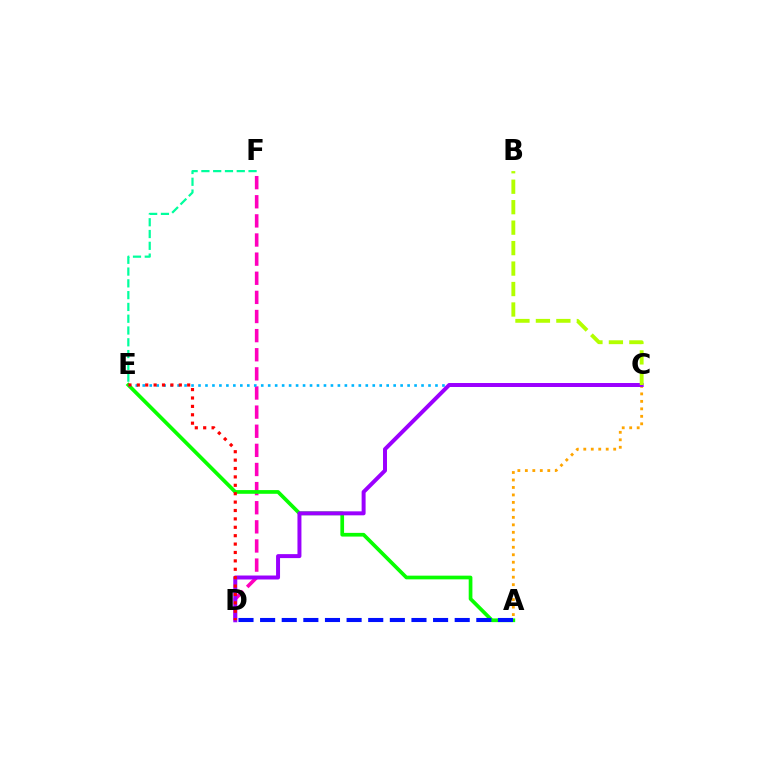{('D', 'F'): [{'color': '#ff00bd', 'line_style': 'dashed', 'thickness': 2.6}], ('A', 'E'): [{'color': '#08ff00', 'line_style': 'solid', 'thickness': 2.67}], ('C', 'E'): [{'color': '#00b5ff', 'line_style': 'dotted', 'thickness': 1.89}], ('A', 'C'): [{'color': '#ffa500', 'line_style': 'dotted', 'thickness': 2.03}], ('C', 'D'): [{'color': '#9b00ff', 'line_style': 'solid', 'thickness': 2.86}], ('E', 'F'): [{'color': '#00ff9d', 'line_style': 'dashed', 'thickness': 1.6}], ('B', 'C'): [{'color': '#b3ff00', 'line_style': 'dashed', 'thickness': 2.78}], ('D', 'E'): [{'color': '#ff0000', 'line_style': 'dotted', 'thickness': 2.28}], ('A', 'D'): [{'color': '#0010ff', 'line_style': 'dashed', 'thickness': 2.94}]}